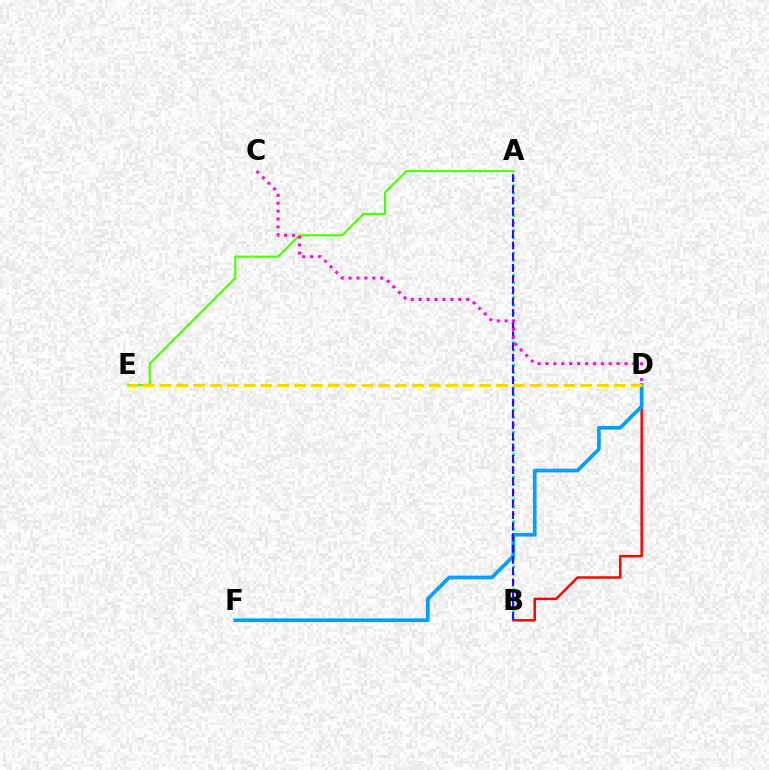{('A', 'B'): [{'color': '#00ff86', 'line_style': 'dotted', 'thickness': 2.03}, {'color': '#3700ff', 'line_style': 'dashed', 'thickness': 1.53}], ('B', 'D'): [{'color': '#ff0000', 'line_style': 'solid', 'thickness': 1.78}], ('D', 'F'): [{'color': '#009eff', 'line_style': 'solid', 'thickness': 2.65}], ('A', 'E'): [{'color': '#4fff00', 'line_style': 'solid', 'thickness': 1.53}], ('C', 'D'): [{'color': '#ff00ed', 'line_style': 'dotted', 'thickness': 2.15}], ('D', 'E'): [{'color': '#ffd500', 'line_style': 'dashed', 'thickness': 2.29}]}